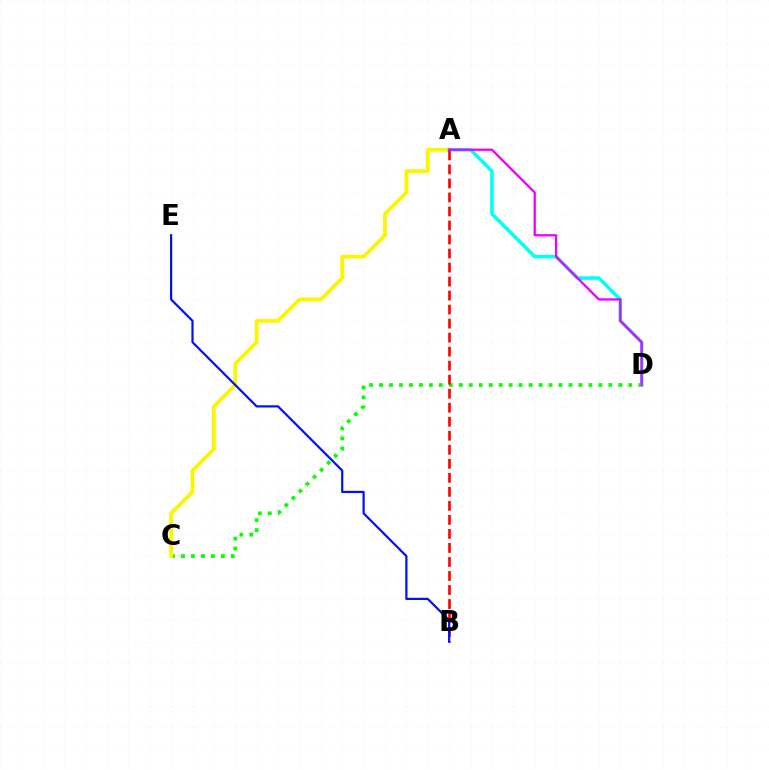{('C', 'D'): [{'color': '#08ff00', 'line_style': 'dotted', 'thickness': 2.71}], ('A', 'C'): [{'color': '#fcf500', 'line_style': 'solid', 'thickness': 2.73}], ('A', 'D'): [{'color': '#00fff6', 'line_style': 'solid', 'thickness': 2.55}, {'color': '#ee00ff', 'line_style': 'solid', 'thickness': 1.64}], ('A', 'B'): [{'color': '#ff0000', 'line_style': 'dashed', 'thickness': 1.9}], ('B', 'E'): [{'color': '#0010ff', 'line_style': 'solid', 'thickness': 1.6}]}